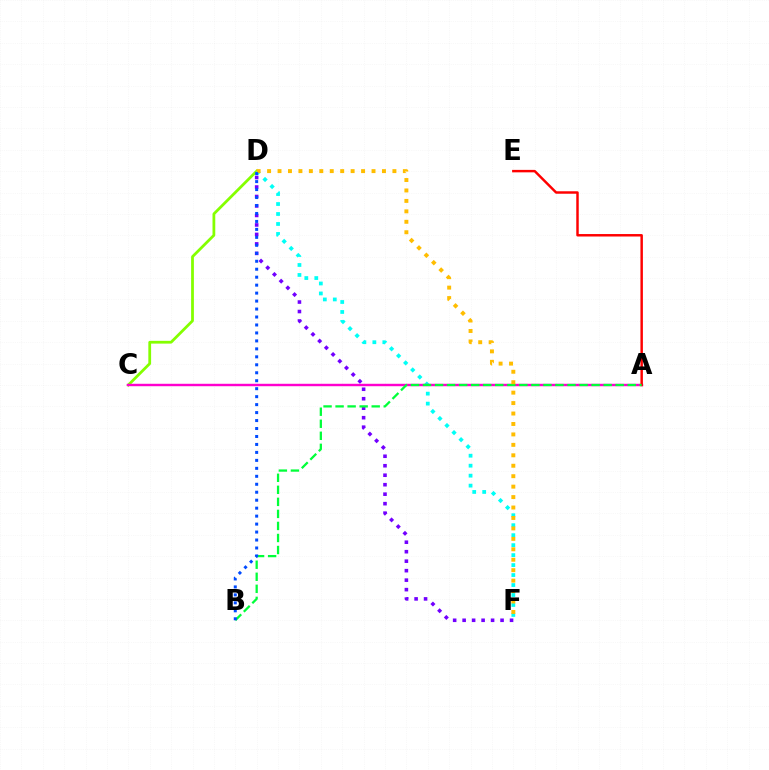{('C', 'D'): [{'color': '#84ff00', 'line_style': 'solid', 'thickness': 1.99}], ('D', 'F'): [{'color': '#7200ff', 'line_style': 'dotted', 'thickness': 2.58}, {'color': '#00fff6', 'line_style': 'dotted', 'thickness': 2.71}, {'color': '#ffbd00', 'line_style': 'dotted', 'thickness': 2.84}], ('A', 'C'): [{'color': '#ff00cf', 'line_style': 'solid', 'thickness': 1.75}], ('A', 'E'): [{'color': '#ff0000', 'line_style': 'solid', 'thickness': 1.77}], ('A', 'B'): [{'color': '#00ff39', 'line_style': 'dashed', 'thickness': 1.64}], ('B', 'D'): [{'color': '#004bff', 'line_style': 'dotted', 'thickness': 2.16}]}